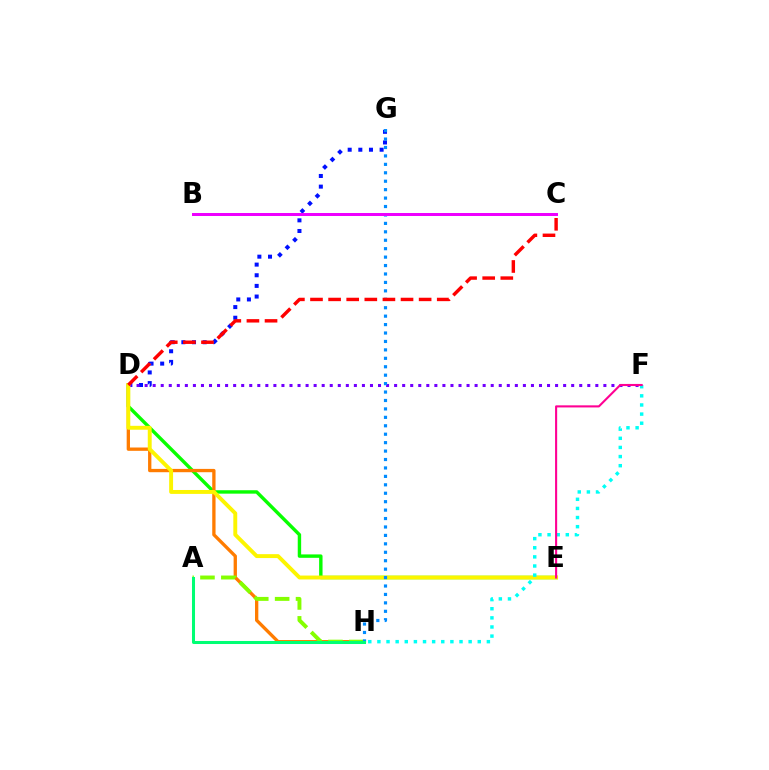{('D', 'E'): [{'color': '#08ff00', 'line_style': 'solid', 'thickness': 2.46}, {'color': '#fcf500', 'line_style': 'solid', 'thickness': 2.81}], ('D', 'G'): [{'color': '#0010ff', 'line_style': 'dotted', 'thickness': 2.89}], ('D', 'H'): [{'color': '#ff7c00', 'line_style': 'solid', 'thickness': 2.38}], ('D', 'F'): [{'color': '#7200ff', 'line_style': 'dotted', 'thickness': 2.19}], ('A', 'H'): [{'color': '#84ff00', 'line_style': 'dashed', 'thickness': 2.84}, {'color': '#00ff74', 'line_style': 'solid', 'thickness': 2.18}], ('F', 'H'): [{'color': '#00fff6', 'line_style': 'dotted', 'thickness': 2.48}], ('G', 'H'): [{'color': '#008cff', 'line_style': 'dotted', 'thickness': 2.29}], ('E', 'F'): [{'color': '#ff0094', 'line_style': 'solid', 'thickness': 1.51}], ('C', 'D'): [{'color': '#ff0000', 'line_style': 'dashed', 'thickness': 2.46}], ('B', 'C'): [{'color': '#ee00ff', 'line_style': 'solid', 'thickness': 2.15}]}